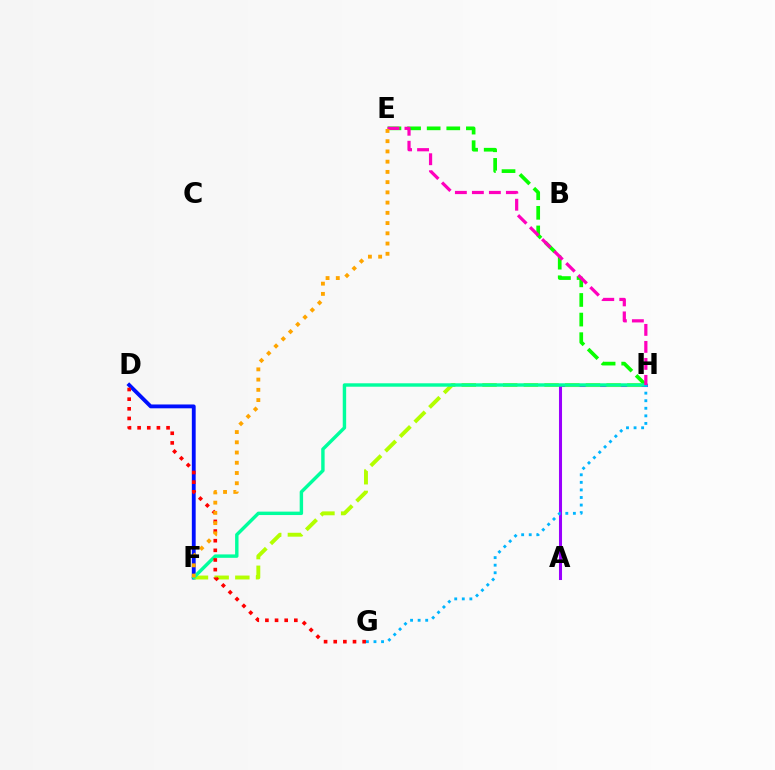{('E', 'H'): [{'color': '#08ff00', 'line_style': 'dashed', 'thickness': 2.66}, {'color': '#ff00bd', 'line_style': 'dashed', 'thickness': 2.31}], ('A', 'H'): [{'color': '#9b00ff', 'line_style': 'solid', 'thickness': 2.2}], ('D', 'F'): [{'color': '#0010ff', 'line_style': 'solid', 'thickness': 2.76}], ('F', 'H'): [{'color': '#b3ff00', 'line_style': 'dashed', 'thickness': 2.81}, {'color': '#00ff9d', 'line_style': 'solid', 'thickness': 2.46}], ('D', 'G'): [{'color': '#ff0000', 'line_style': 'dotted', 'thickness': 2.62}], ('E', 'F'): [{'color': '#ffa500', 'line_style': 'dotted', 'thickness': 2.78}], ('G', 'H'): [{'color': '#00b5ff', 'line_style': 'dotted', 'thickness': 2.06}]}